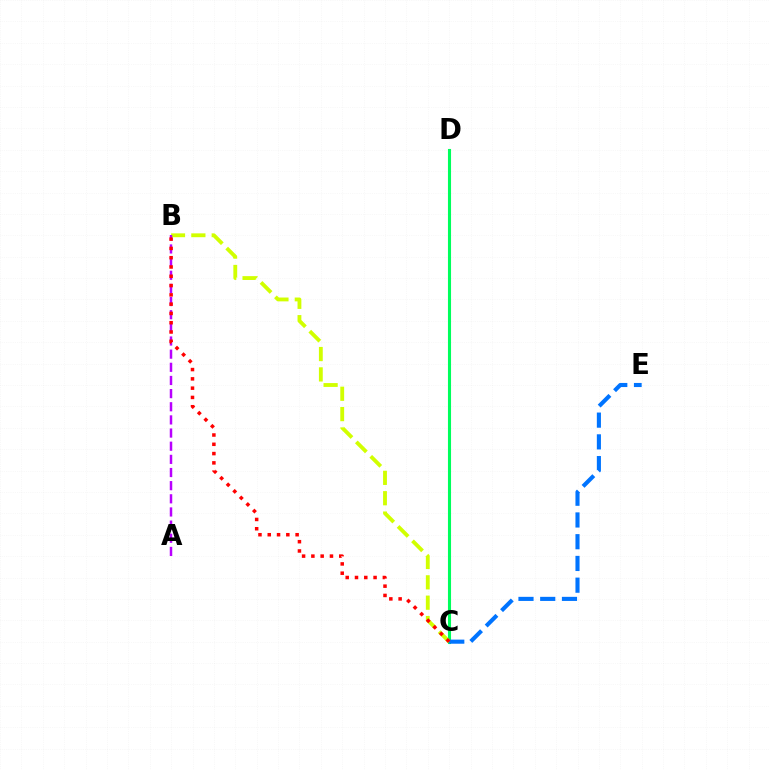{('C', 'D'): [{'color': '#00ff5c', 'line_style': 'solid', 'thickness': 2.22}], ('B', 'C'): [{'color': '#d1ff00', 'line_style': 'dashed', 'thickness': 2.77}, {'color': '#ff0000', 'line_style': 'dotted', 'thickness': 2.52}], ('A', 'B'): [{'color': '#b900ff', 'line_style': 'dashed', 'thickness': 1.79}], ('C', 'E'): [{'color': '#0074ff', 'line_style': 'dashed', 'thickness': 2.95}]}